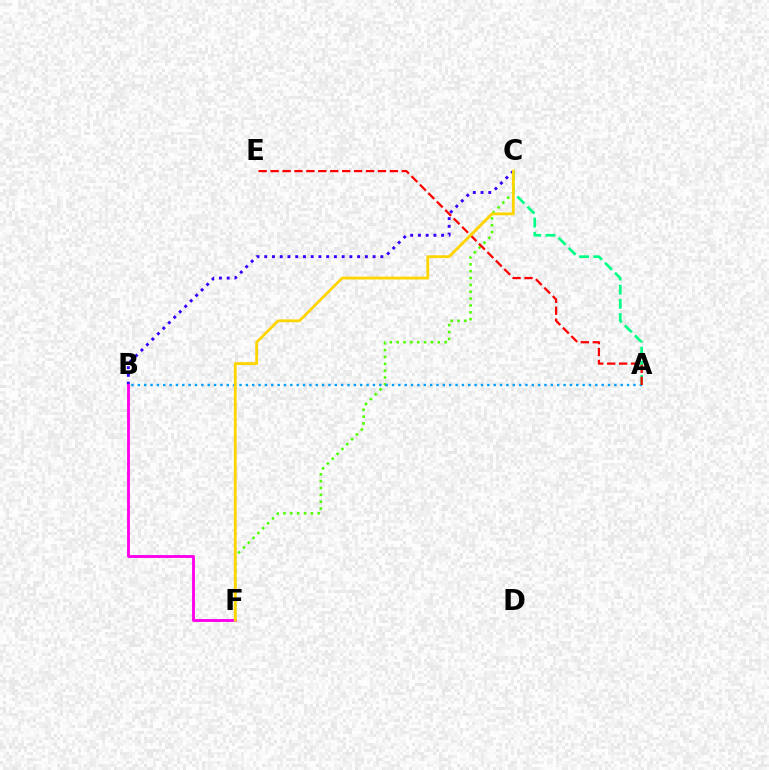{('C', 'F'): [{'color': '#4fff00', 'line_style': 'dotted', 'thickness': 1.86}, {'color': '#ffd500', 'line_style': 'solid', 'thickness': 2.02}], ('A', 'B'): [{'color': '#009eff', 'line_style': 'dotted', 'thickness': 1.73}], ('A', 'C'): [{'color': '#00ff86', 'line_style': 'dashed', 'thickness': 1.93}], ('B', 'C'): [{'color': '#3700ff', 'line_style': 'dotted', 'thickness': 2.1}], ('A', 'E'): [{'color': '#ff0000', 'line_style': 'dashed', 'thickness': 1.62}], ('B', 'F'): [{'color': '#ff00ed', 'line_style': 'solid', 'thickness': 2.06}]}